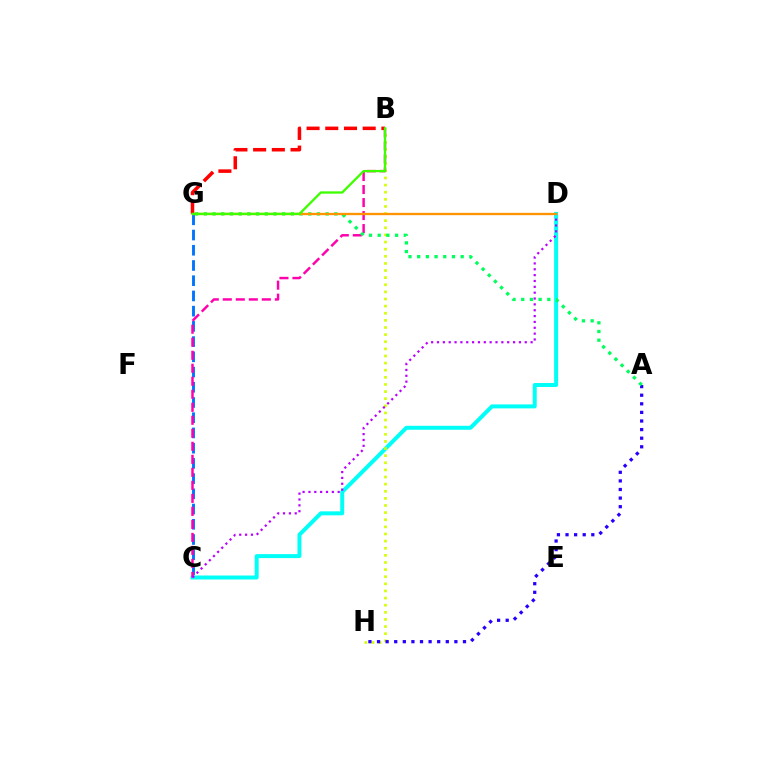{('C', 'D'): [{'color': '#00fff6', 'line_style': 'solid', 'thickness': 2.86}, {'color': '#b900ff', 'line_style': 'dotted', 'thickness': 1.59}], ('C', 'G'): [{'color': '#0074ff', 'line_style': 'dashed', 'thickness': 2.07}], ('B', 'H'): [{'color': '#d1ff00', 'line_style': 'dotted', 'thickness': 1.93}], ('A', 'H'): [{'color': '#2500ff', 'line_style': 'dotted', 'thickness': 2.34}], ('B', 'C'): [{'color': '#ff00ac', 'line_style': 'dashed', 'thickness': 1.77}], ('A', 'G'): [{'color': '#00ff5c', 'line_style': 'dotted', 'thickness': 2.36}], ('D', 'G'): [{'color': '#ff9400', 'line_style': 'solid', 'thickness': 1.67}], ('B', 'G'): [{'color': '#ff0000', 'line_style': 'dashed', 'thickness': 2.54}, {'color': '#3dff00', 'line_style': 'solid', 'thickness': 1.66}]}